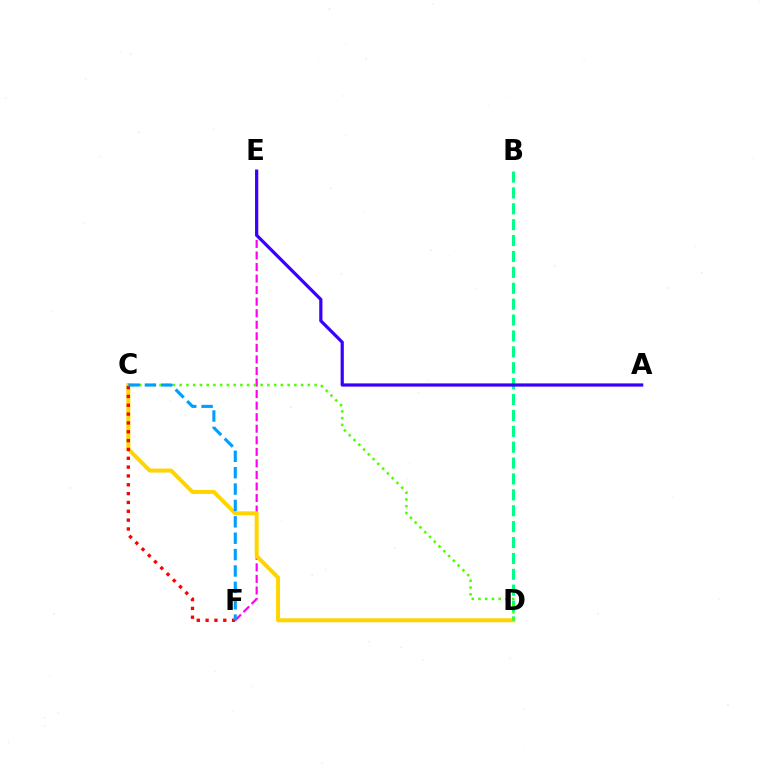{('E', 'F'): [{'color': '#ff00ed', 'line_style': 'dashed', 'thickness': 1.57}], ('C', 'D'): [{'color': '#ffd500', 'line_style': 'solid', 'thickness': 2.87}, {'color': '#4fff00', 'line_style': 'dotted', 'thickness': 1.83}], ('B', 'D'): [{'color': '#00ff86', 'line_style': 'dashed', 'thickness': 2.16}], ('A', 'E'): [{'color': '#3700ff', 'line_style': 'solid', 'thickness': 2.31}], ('C', 'F'): [{'color': '#ff0000', 'line_style': 'dotted', 'thickness': 2.4}, {'color': '#009eff', 'line_style': 'dashed', 'thickness': 2.23}]}